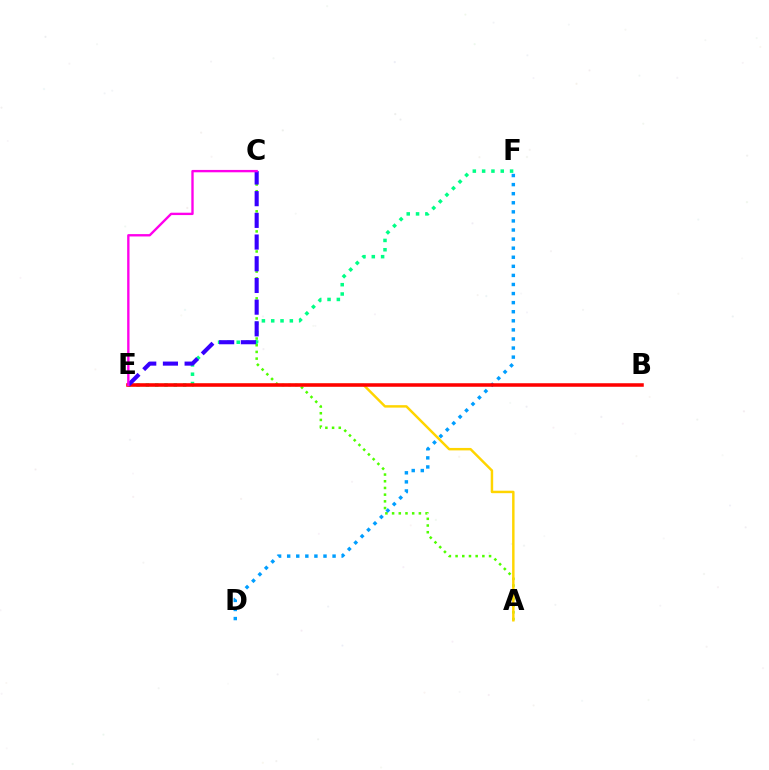{('A', 'C'): [{'color': '#4fff00', 'line_style': 'dotted', 'thickness': 1.82}], ('D', 'F'): [{'color': '#009eff', 'line_style': 'dotted', 'thickness': 2.47}], ('E', 'F'): [{'color': '#00ff86', 'line_style': 'dotted', 'thickness': 2.53}], ('A', 'E'): [{'color': '#ffd500', 'line_style': 'solid', 'thickness': 1.77}], ('B', 'E'): [{'color': '#ff0000', 'line_style': 'solid', 'thickness': 2.54}], ('C', 'E'): [{'color': '#3700ff', 'line_style': 'dashed', 'thickness': 2.95}, {'color': '#ff00ed', 'line_style': 'solid', 'thickness': 1.7}]}